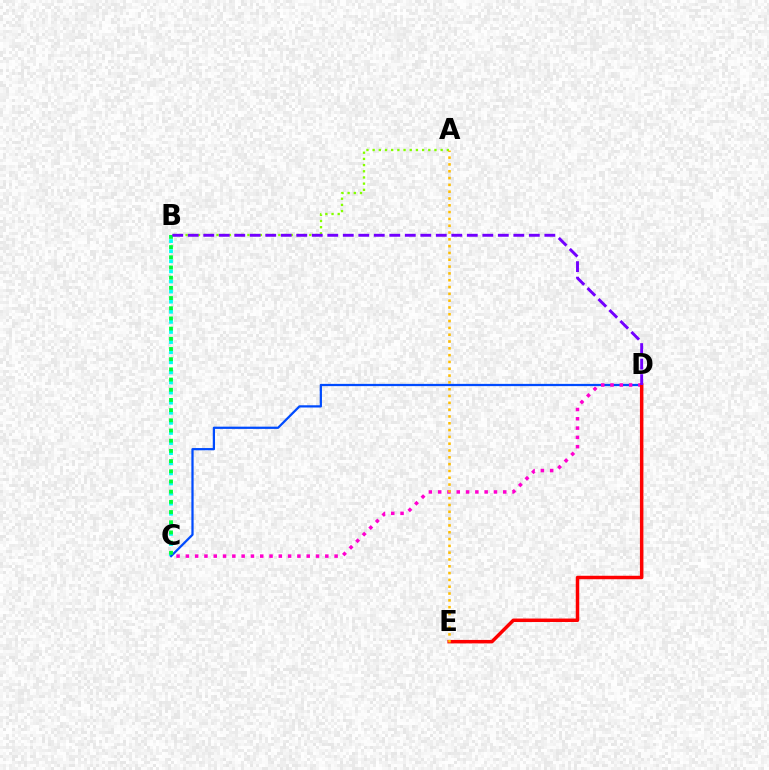{('B', 'C'): [{'color': '#00fff6', 'line_style': 'dotted', 'thickness': 2.74}, {'color': '#00ff39', 'line_style': 'dotted', 'thickness': 2.77}], ('C', 'D'): [{'color': '#004bff', 'line_style': 'solid', 'thickness': 1.62}, {'color': '#ff00cf', 'line_style': 'dotted', 'thickness': 2.53}], ('A', 'B'): [{'color': '#84ff00', 'line_style': 'dotted', 'thickness': 1.68}], ('D', 'E'): [{'color': '#ff0000', 'line_style': 'solid', 'thickness': 2.5}], ('A', 'E'): [{'color': '#ffbd00', 'line_style': 'dotted', 'thickness': 1.85}], ('B', 'D'): [{'color': '#7200ff', 'line_style': 'dashed', 'thickness': 2.11}]}